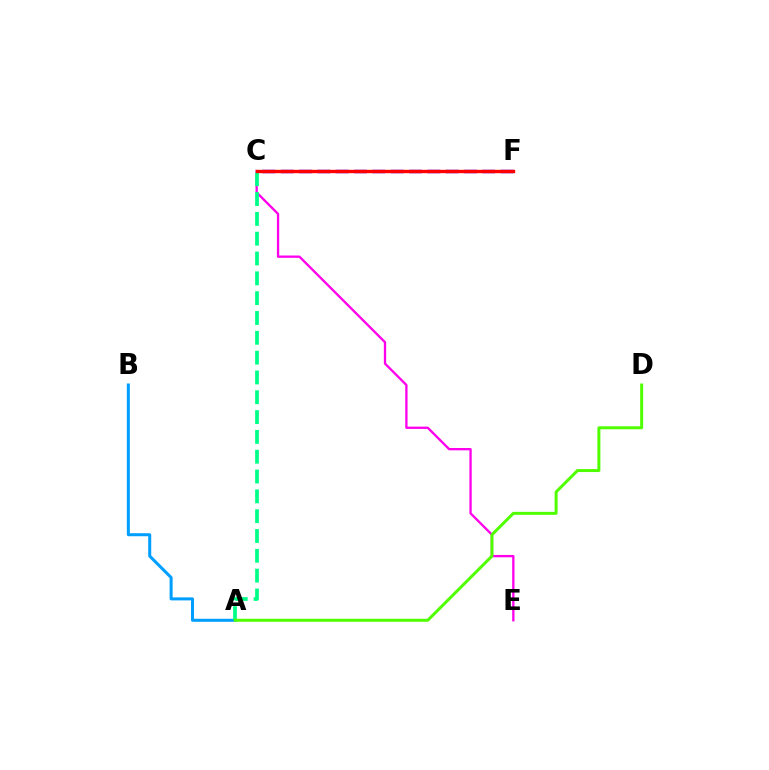{('C', 'F'): [{'color': '#3700ff', 'line_style': 'dashed', 'thickness': 2.49}, {'color': '#ffd500', 'line_style': 'dashed', 'thickness': 1.94}, {'color': '#ff0000', 'line_style': 'solid', 'thickness': 2.42}], ('A', 'B'): [{'color': '#009eff', 'line_style': 'solid', 'thickness': 2.17}], ('C', 'E'): [{'color': '#ff00ed', 'line_style': 'solid', 'thickness': 1.67}], ('A', 'C'): [{'color': '#00ff86', 'line_style': 'dashed', 'thickness': 2.69}], ('A', 'D'): [{'color': '#4fff00', 'line_style': 'solid', 'thickness': 2.15}]}